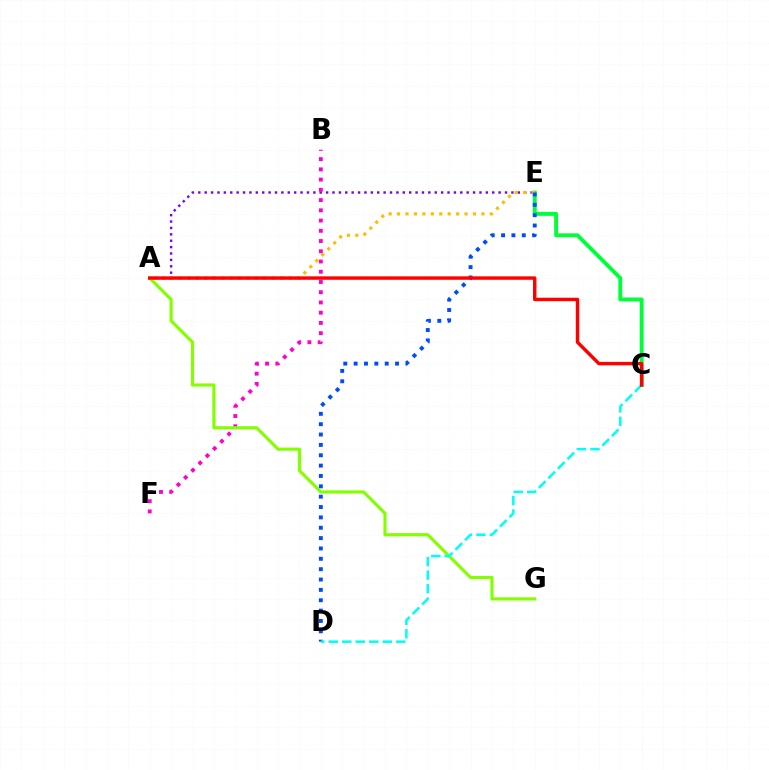{('A', 'E'): [{'color': '#7200ff', 'line_style': 'dotted', 'thickness': 1.74}, {'color': '#ffbd00', 'line_style': 'dotted', 'thickness': 2.29}], ('C', 'E'): [{'color': '#00ff39', 'line_style': 'solid', 'thickness': 2.81}], ('B', 'F'): [{'color': '#ff00cf', 'line_style': 'dotted', 'thickness': 2.78}], ('D', 'E'): [{'color': '#004bff', 'line_style': 'dotted', 'thickness': 2.81}], ('A', 'G'): [{'color': '#84ff00', 'line_style': 'solid', 'thickness': 2.27}], ('C', 'D'): [{'color': '#00fff6', 'line_style': 'dashed', 'thickness': 1.83}], ('A', 'C'): [{'color': '#ff0000', 'line_style': 'solid', 'thickness': 2.47}]}